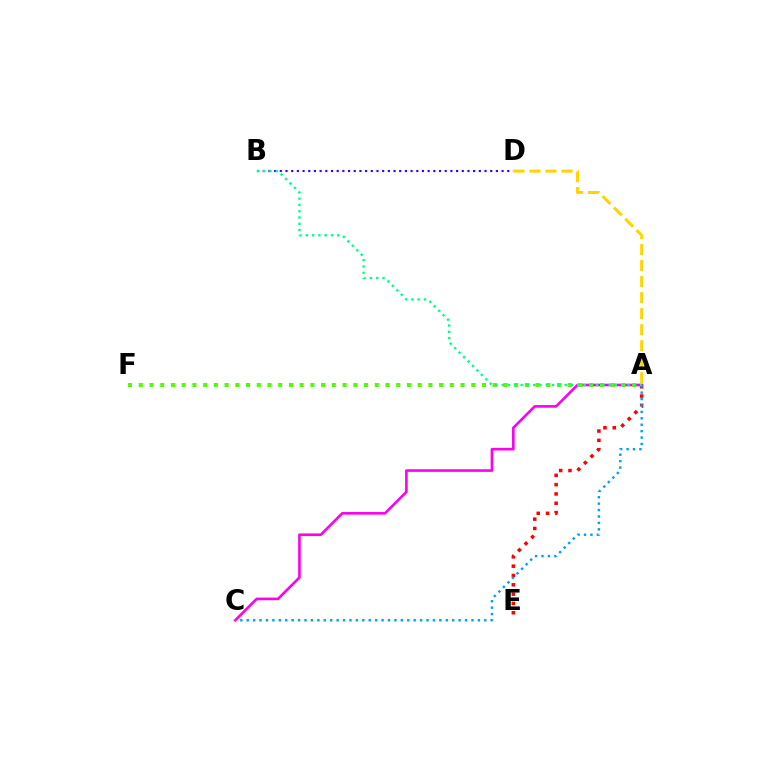{('A', 'C'): [{'color': '#ff00ed', 'line_style': 'solid', 'thickness': 1.89}, {'color': '#009eff', 'line_style': 'dotted', 'thickness': 1.74}], ('A', 'D'): [{'color': '#ffd500', 'line_style': 'dashed', 'thickness': 2.18}], ('A', 'E'): [{'color': '#ff0000', 'line_style': 'dotted', 'thickness': 2.53}], ('A', 'F'): [{'color': '#4fff00', 'line_style': 'dotted', 'thickness': 2.91}], ('B', 'D'): [{'color': '#3700ff', 'line_style': 'dotted', 'thickness': 1.54}], ('A', 'B'): [{'color': '#00ff86', 'line_style': 'dotted', 'thickness': 1.71}]}